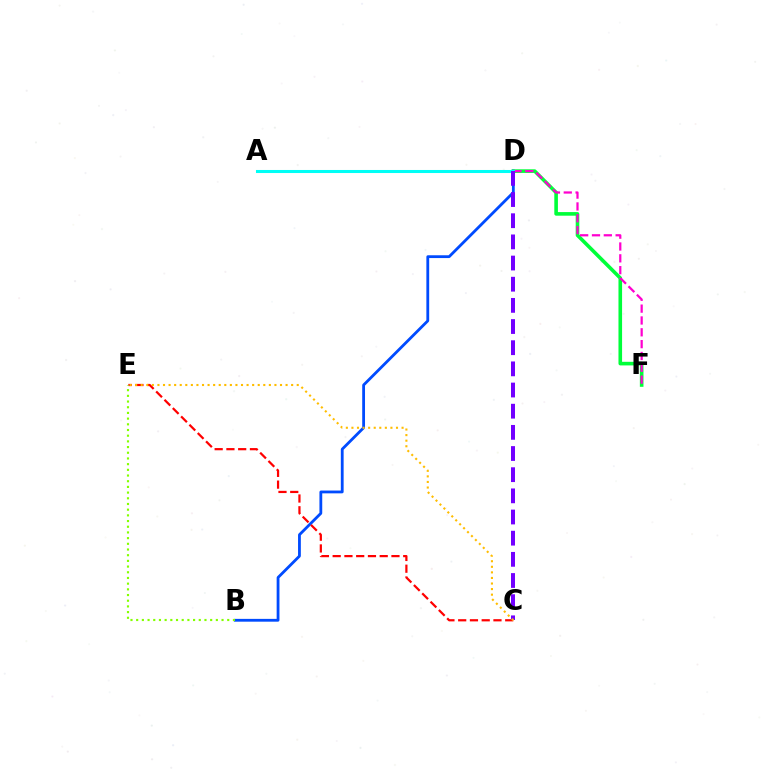{('D', 'F'): [{'color': '#00ff39', 'line_style': 'solid', 'thickness': 2.6}, {'color': '#ff00cf', 'line_style': 'dashed', 'thickness': 1.61}], ('B', 'D'): [{'color': '#004bff', 'line_style': 'solid', 'thickness': 2.02}], ('A', 'D'): [{'color': '#00fff6', 'line_style': 'solid', 'thickness': 2.2}], ('C', 'E'): [{'color': '#ff0000', 'line_style': 'dashed', 'thickness': 1.6}, {'color': '#ffbd00', 'line_style': 'dotted', 'thickness': 1.51}], ('C', 'D'): [{'color': '#7200ff', 'line_style': 'dashed', 'thickness': 2.88}], ('B', 'E'): [{'color': '#84ff00', 'line_style': 'dotted', 'thickness': 1.55}]}